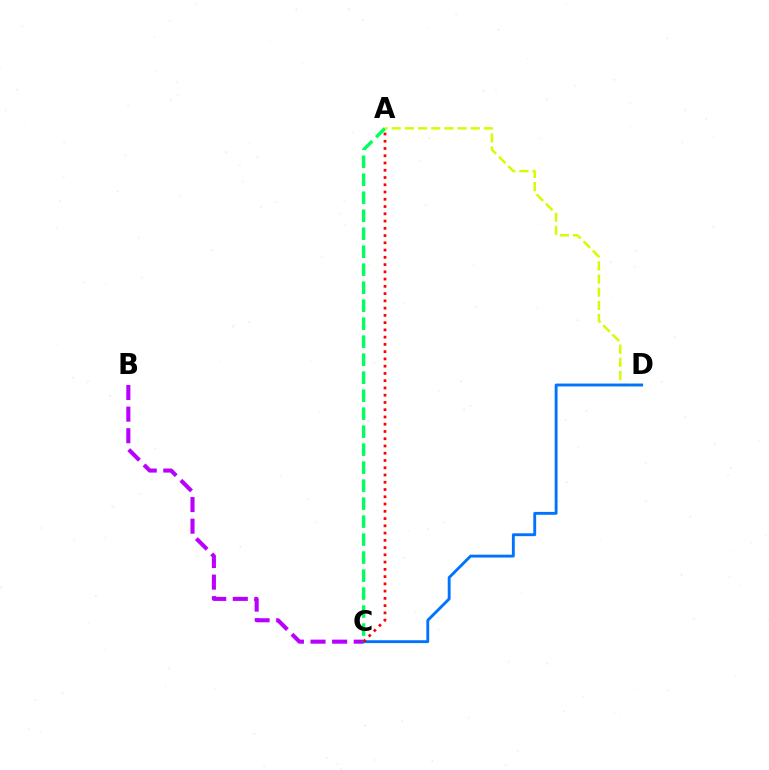{('B', 'C'): [{'color': '#b900ff', 'line_style': 'dashed', 'thickness': 2.93}], ('A', 'C'): [{'color': '#00ff5c', 'line_style': 'dashed', 'thickness': 2.44}, {'color': '#ff0000', 'line_style': 'dotted', 'thickness': 1.97}], ('A', 'D'): [{'color': '#d1ff00', 'line_style': 'dashed', 'thickness': 1.79}], ('C', 'D'): [{'color': '#0074ff', 'line_style': 'solid', 'thickness': 2.07}]}